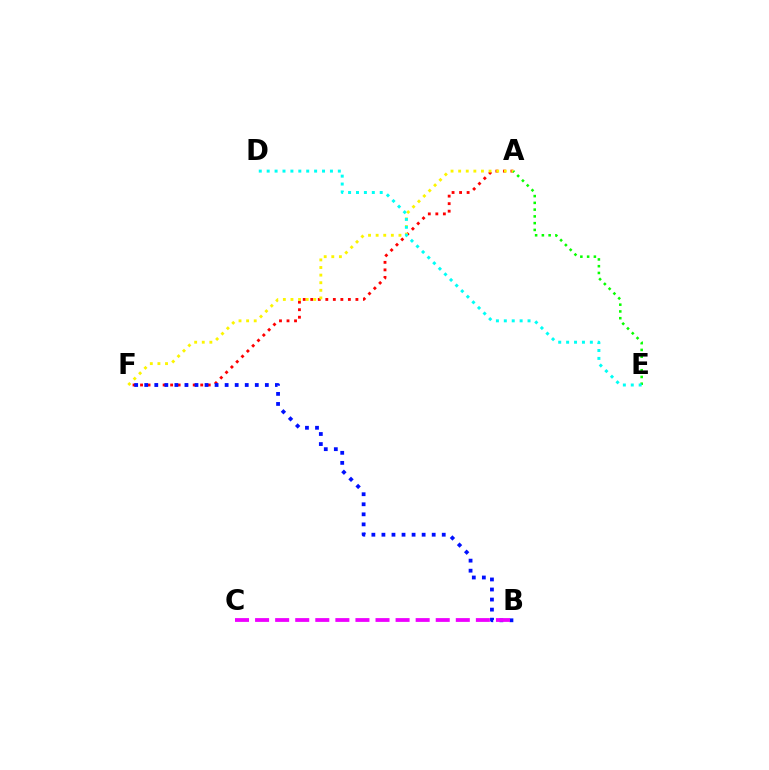{('A', 'F'): [{'color': '#ff0000', 'line_style': 'dotted', 'thickness': 2.04}, {'color': '#fcf500', 'line_style': 'dotted', 'thickness': 2.07}], ('B', 'F'): [{'color': '#0010ff', 'line_style': 'dotted', 'thickness': 2.73}], ('B', 'C'): [{'color': '#ee00ff', 'line_style': 'dashed', 'thickness': 2.73}], ('A', 'E'): [{'color': '#08ff00', 'line_style': 'dotted', 'thickness': 1.84}], ('D', 'E'): [{'color': '#00fff6', 'line_style': 'dotted', 'thickness': 2.15}]}